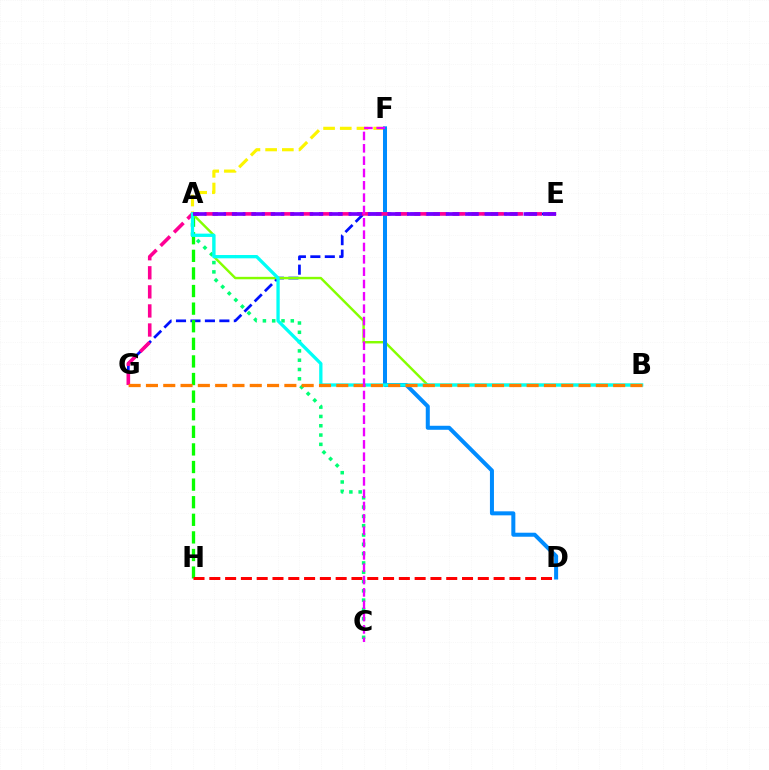{('E', 'G'): [{'color': '#0010ff', 'line_style': 'dashed', 'thickness': 1.96}, {'color': '#ff0094', 'line_style': 'dashed', 'thickness': 2.59}], ('A', 'H'): [{'color': '#08ff00', 'line_style': 'dashed', 'thickness': 2.39}], ('A', 'F'): [{'color': '#fcf500', 'line_style': 'dashed', 'thickness': 2.27}], ('A', 'B'): [{'color': '#84ff00', 'line_style': 'solid', 'thickness': 1.75}, {'color': '#00fff6', 'line_style': 'solid', 'thickness': 2.38}], ('D', 'H'): [{'color': '#ff0000', 'line_style': 'dashed', 'thickness': 2.15}], ('D', 'F'): [{'color': '#008cff', 'line_style': 'solid', 'thickness': 2.89}], ('A', 'C'): [{'color': '#00ff74', 'line_style': 'dotted', 'thickness': 2.53}], ('A', 'E'): [{'color': '#7200ff', 'line_style': 'dashed', 'thickness': 2.64}], ('B', 'G'): [{'color': '#ff7c00', 'line_style': 'dashed', 'thickness': 2.35}], ('C', 'F'): [{'color': '#ee00ff', 'line_style': 'dashed', 'thickness': 1.68}]}